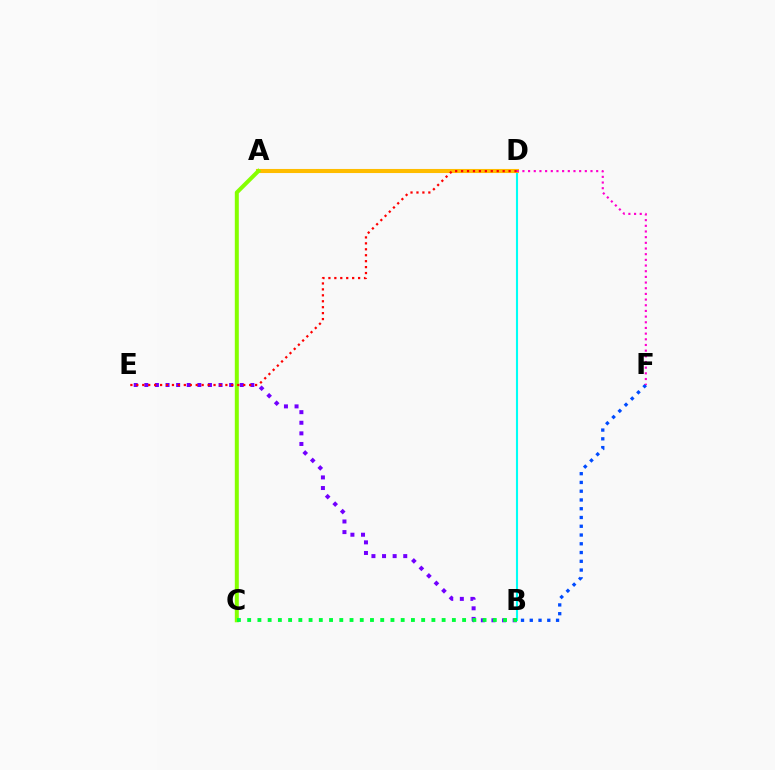{('B', 'D'): [{'color': '#00fff6', 'line_style': 'solid', 'thickness': 1.52}], ('B', 'F'): [{'color': '#004bff', 'line_style': 'dotted', 'thickness': 2.38}], ('B', 'E'): [{'color': '#7200ff', 'line_style': 'dotted', 'thickness': 2.88}], ('A', 'D'): [{'color': '#ffbd00', 'line_style': 'solid', 'thickness': 2.94}], ('D', 'F'): [{'color': '#ff00cf', 'line_style': 'dotted', 'thickness': 1.54}], ('A', 'C'): [{'color': '#84ff00', 'line_style': 'solid', 'thickness': 2.88}], ('D', 'E'): [{'color': '#ff0000', 'line_style': 'dotted', 'thickness': 1.61}], ('B', 'C'): [{'color': '#00ff39', 'line_style': 'dotted', 'thickness': 2.78}]}